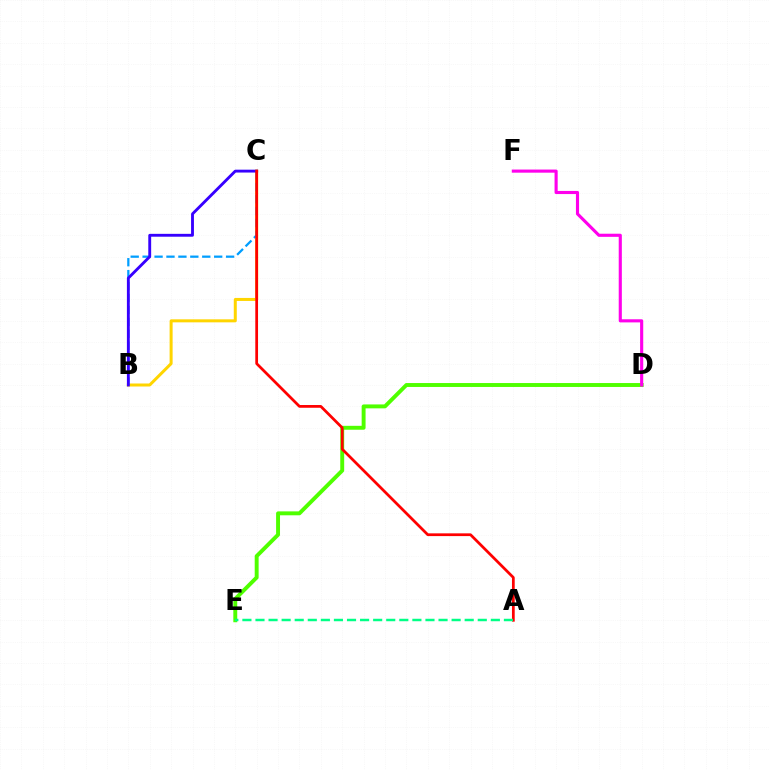{('B', 'C'): [{'color': '#ffd500', 'line_style': 'solid', 'thickness': 2.17}, {'color': '#009eff', 'line_style': 'dashed', 'thickness': 1.62}, {'color': '#3700ff', 'line_style': 'solid', 'thickness': 2.06}], ('D', 'E'): [{'color': '#4fff00', 'line_style': 'solid', 'thickness': 2.82}], ('A', 'C'): [{'color': '#ff0000', 'line_style': 'solid', 'thickness': 1.98}], ('D', 'F'): [{'color': '#ff00ed', 'line_style': 'solid', 'thickness': 2.25}], ('A', 'E'): [{'color': '#00ff86', 'line_style': 'dashed', 'thickness': 1.78}]}